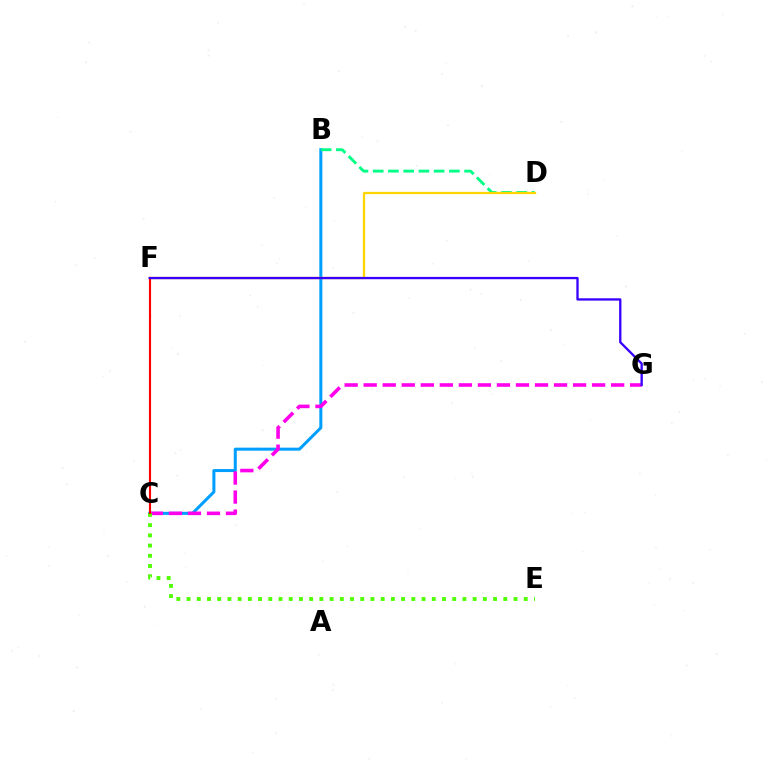{('B', 'C'): [{'color': '#009eff', 'line_style': 'solid', 'thickness': 2.17}], ('C', 'G'): [{'color': '#ff00ed', 'line_style': 'dashed', 'thickness': 2.59}], ('B', 'D'): [{'color': '#00ff86', 'line_style': 'dashed', 'thickness': 2.07}], ('D', 'F'): [{'color': '#ffd500', 'line_style': 'solid', 'thickness': 1.65}], ('C', 'E'): [{'color': '#4fff00', 'line_style': 'dotted', 'thickness': 2.78}], ('C', 'F'): [{'color': '#ff0000', 'line_style': 'solid', 'thickness': 1.53}], ('F', 'G'): [{'color': '#3700ff', 'line_style': 'solid', 'thickness': 1.66}]}